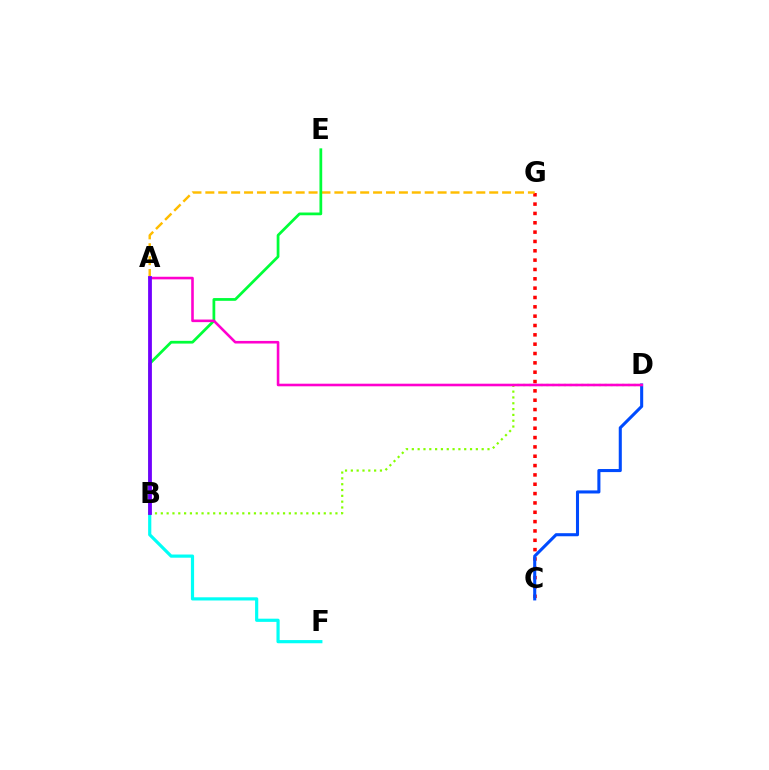{('B', 'F'): [{'color': '#00fff6', 'line_style': 'solid', 'thickness': 2.29}], ('B', 'D'): [{'color': '#84ff00', 'line_style': 'dotted', 'thickness': 1.58}], ('C', 'G'): [{'color': '#ff0000', 'line_style': 'dotted', 'thickness': 2.54}], ('A', 'G'): [{'color': '#ffbd00', 'line_style': 'dashed', 'thickness': 1.75}], ('C', 'D'): [{'color': '#004bff', 'line_style': 'solid', 'thickness': 2.21}], ('B', 'E'): [{'color': '#00ff39', 'line_style': 'solid', 'thickness': 1.98}], ('A', 'D'): [{'color': '#ff00cf', 'line_style': 'solid', 'thickness': 1.87}], ('A', 'B'): [{'color': '#7200ff', 'line_style': 'solid', 'thickness': 2.73}]}